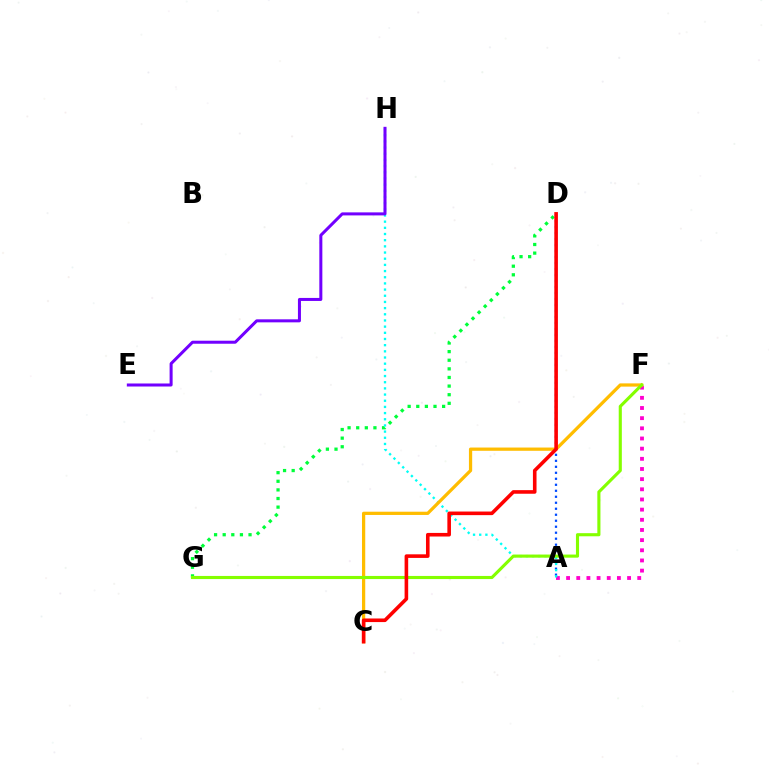{('A', 'D'): [{'color': '#004bff', 'line_style': 'dotted', 'thickness': 1.63}], ('A', 'F'): [{'color': '#ff00cf', 'line_style': 'dotted', 'thickness': 2.76}], ('A', 'H'): [{'color': '#00fff6', 'line_style': 'dotted', 'thickness': 1.68}], ('E', 'H'): [{'color': '#7200ff', 'line_style': 'solid', 'thickness': 2.18}], ('C', 'F'): [{'color': '#ffbd00', 'line_style': 'solid', 'thickness': 2.34}], ('D', 'G'): [{'color': '#00ff39', 'line_style': 'dotted', 'thickness': 2.34}], ('F', 'G'): [{'color': '#84ff00', 'line_style': 'solid', 'thickness': 2.24}], ('C', 'D'): [{'color': '#ff0000', 'line_style': 'solid', 'thickness': 2.59}]}